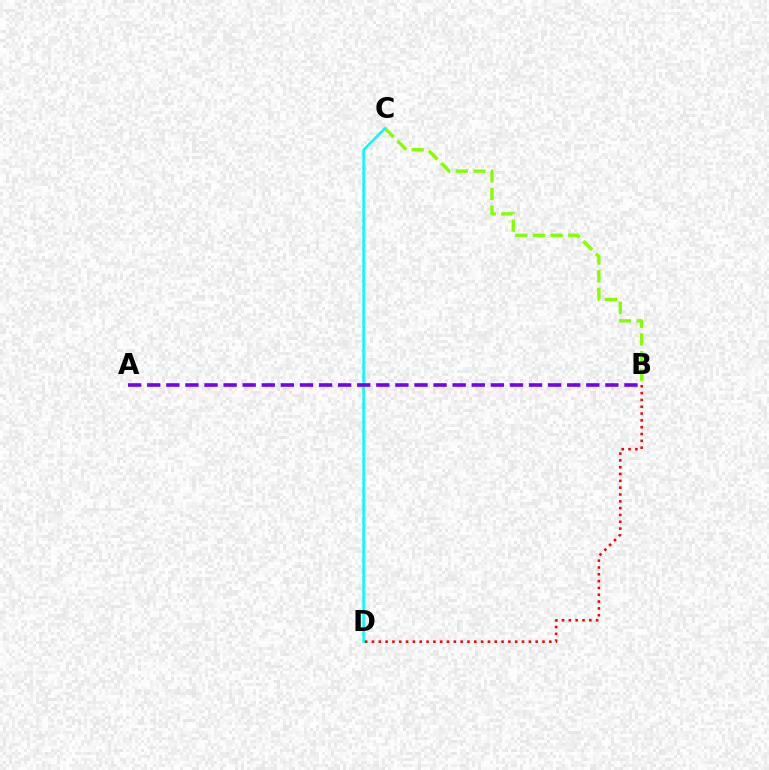{('B', 'C'): [{'color': '#84ff00', 'line_style': 'dashed', 'thickness': 2.4}], ('C', 'D'): [{'color': '#00fff6', 'line_style': 'solid', 'thickness': 1.85}], ('A', 'B'): [{'color': '#7200ff', 'line_style': 'dashed', 'thickness': 2.59}], ('B', 'D'): [{'color': '#ff0000', 'line_style': 'dotted', 'thickness': 1.85}]}